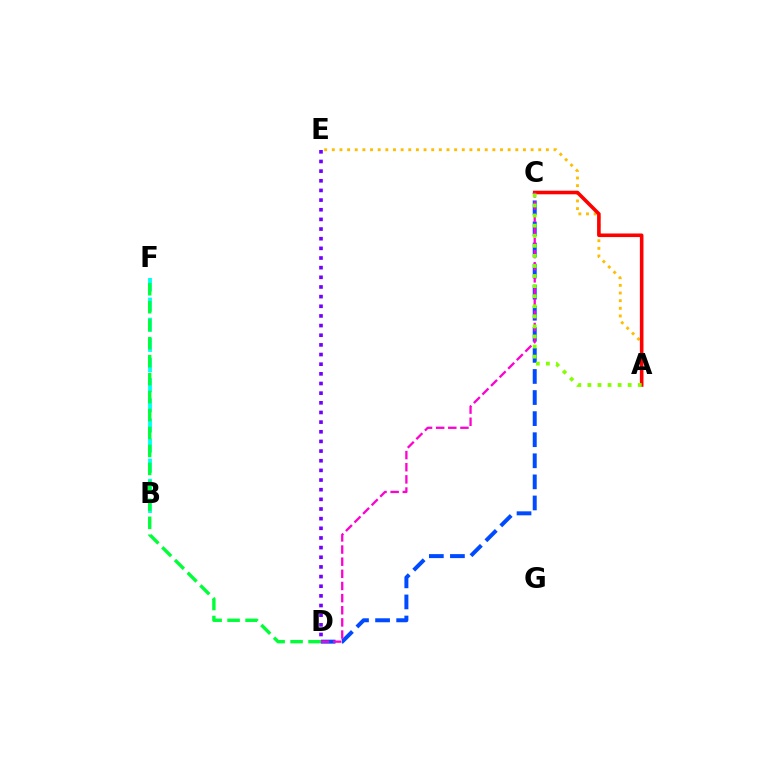{('B', 'F'): [{'color': '#00fff6', 'line_style': 'dashed', 'thickness': 2.74}], ('D', 'F'): [{'color': '#00ff39', 'line_style': 'dashed', 'thickness': 2.44}], ('A', 'E'): [{'color': '#ffbd00', 'line_style': 'dotted', 'thickness': 2.08}], ('C', 'D'): [{'color': '#004bff', 'line_style': 'dashed', 'thickness': 2.86}, {'color': '#ff00cf', 'line_style': 'dashed', 'thickness': 1.65}], ('A', 'C'): [{'color': '#ff0000', 'line_style': 'solid', 'thickness': 2.58}, {'color': '#84ff00', 'line_style': 'dotted', 'thickness': 2.74}], ('D', 'E'): [{'color': '#7200ff', 'line_style': 'dotted', 'thickness': 2.62}]}